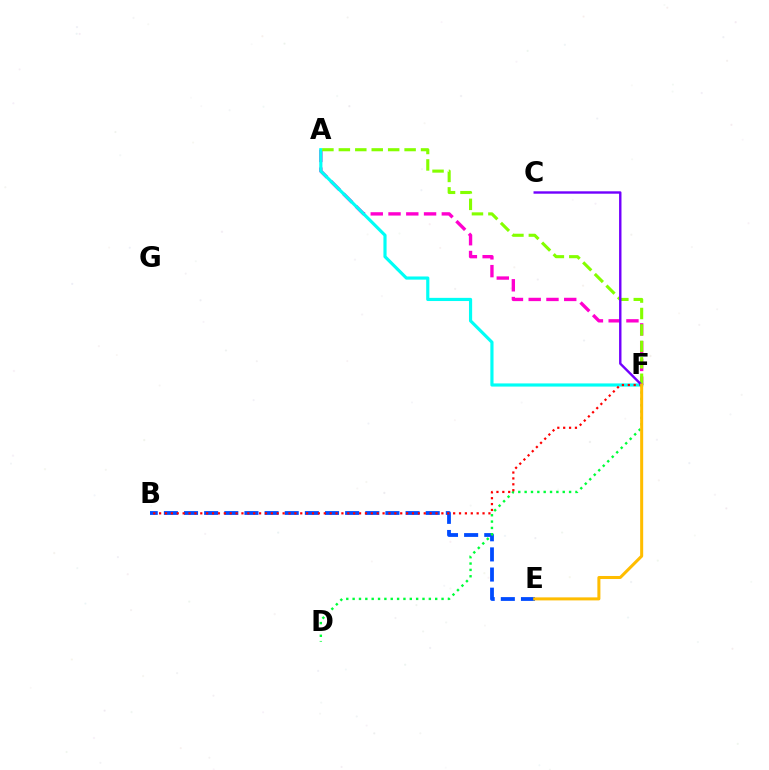{('A', 'F'): [{'color': '#ff00cf', 'line_style': 'dashed', 'thickness': 2.41}, {'color': '#00fff6', 'line_style': 'solid', 'thickness': 2.28}, {'color': '#84ff00', 'line_style': 'dashed', 'thickness': 2.23}], ('B', 'E'): [{'color': '#004bff', 'line_style': 'dashed', 'thickness': 2.74}], ('D', 'F'): [{'color': '#00ff39', 'line_style': 'dotted', 'thickness': 1.73}], ('B', 'F'): [{'color': '#ff0000', 'line_style': 'dotted', 'thickness': 1.6}], ('C', 'F'): [{'color': '#7200ff', 'line_style': 'solid', 'thickness': 1.73}], ('E', 'F'): [{'color': '#ffbd00', 'line_style': 'solid', 'thickness': 2.18}]}